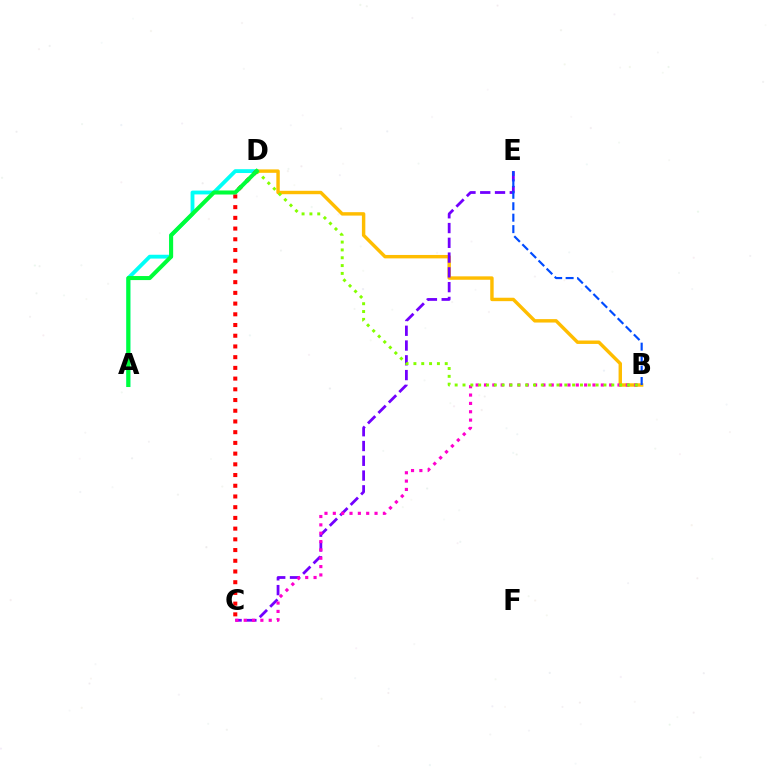{('A', 'D'): [{'color': '#00fff6', 'line_style': 'solid', 'thickness': 2.76}, {'color': '#00ff39', 'line_style': 'solid', 'thickness': 2.91}], ('B', 'D'): [{'color': '#ffbd00', 'line_style': 'solid', 'thickness': 2.46}, {'color': '#84ff00', 'line_style': 'dotted', 'thickness': 2.13}], ('C', 'E'): [{'color': '#7200ff', 'line_style': 'dashed', 'thickness': 2.01}], ('B', 'C'): [{'color': '#ff00cf', 'line_style': 'dotted', 'thickness': 2.27}], ('B', 'E'): [{'color': '#004bff', 'line_style': 'dashed', 'thickness': 1.56}], ('C', 'D'): [{'color': '#ff0000', 'line_style': 'dotted', 'thickness': 2.91}]}